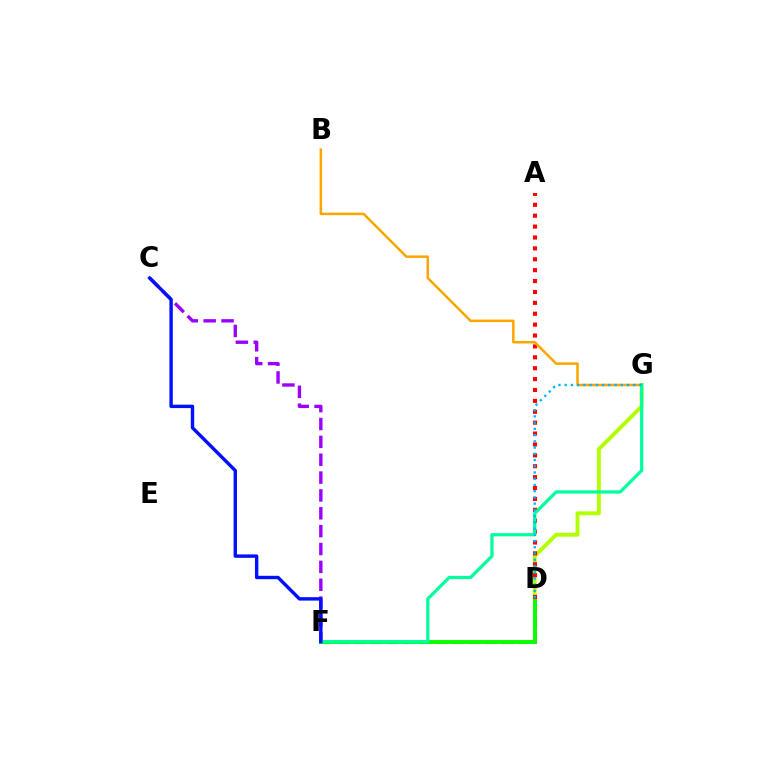{('D', 'F'): [{'color': '#ff00bd', 'line_style': 'dashed', 'thickness': 2.22}, {'color': '#08ff00', 'line_style': 'solid', 'thickness': 2.82}], ('D', 'G'): [{'color': '#b3ff00', 'line_style': 'solid', 'thickness': 2.8}, {'color': '#00b5ff', 'line_style': 'dotted', 'thickness': 1.69}], ('A', 'D'): [{'color': '#ff0000', 'line_style': 'dotted', 'thickness': 2.96}], ('B', 'G'): [{'color': '#ffa500', 'line_style': 'solid', 'thickness': 1.82}], ('C', 'F'): [{'color': '#9b00ff', 'line_style': 'dashed', 'thickness': 2.43}, {'color': '#0010ff', 'line_style': 'solid', 'thickness': 2.44}], ('F', 'G'): [{'color': '#00ff9d', 'line_style': 'solid', 'thickness': 2.32}]}